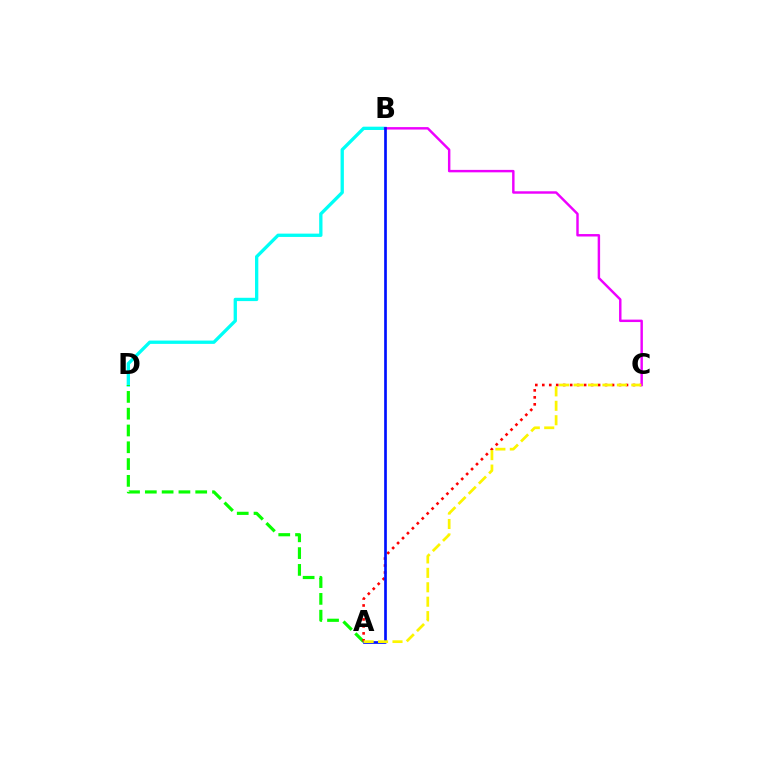{('B', 'D'): [{'color': '#00fff6', 'line_style': 'solid', 'thickness': 2.38}], ('A', 'D'): [{'color': '#08ff00', 'line_style': 'dashed', 'thickness': 2.28}], ('A', 'C'): [{'color': '#ff0000', 'line_style': 'dotted', 'thickness': 1.9}, {'color': '#fcf500', 'line_style': 'dashed', 'thickness': 1.96}], ('B', 'C'): [{'color': '#ee00ff', 'line_style': 'solid', 'thickness': 1.76}], ('A', 'B'): [{'color': '#0010ff', 'line_style': 'solid', 'thickness': 1.94}]}